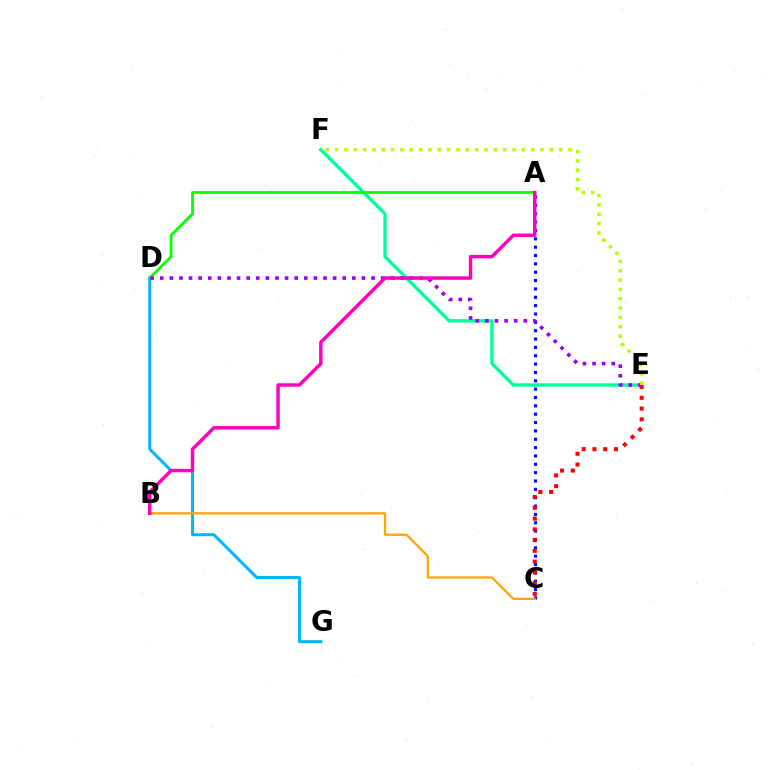{('D', 'G'): [{'color': '#00b5ff', 'line_style': 'solid', 'thickness': 2.14}], ('E', 'F'): [{'color': '#00ff9d', 'line_style': 'solid', 'thickness': 2.41}, {'color': '#b3ff00', 'line_style': 'dotted', 'thickness': 2.54}], ('A', 'C'): [{'color': '#0010ff', 'line_style': 'dotted', 'thickness': 2.27}], ('C', 'E'): [{'color': '#ff0000', 'line_style': 'dotted', 'thickness': 2.92}], ('A', 'D'): [{'color': '#08ff00', 'line_style': 'solid', 'thickness': 2.02}], ('D', 'E'): [{'color': '#9b00ff', 'line_style': 'dotted', 'thickness': 2.61}], ('B', 'C'): [{'color': '#ffa500', 'line_style': 'solid', 'thickness': 1.62}], ('A', 'B'): [{'color': '#ff00bd', 'line_style': 'solid', 'thickness': 2.49}]}